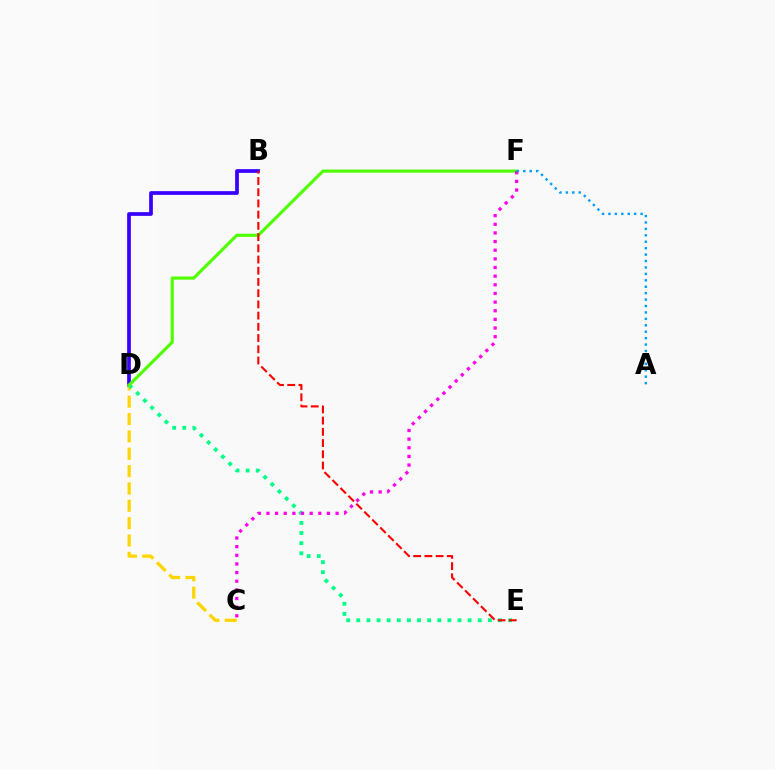{('B', 'D'): [{'color': '#3700ff', 'line_style': 'solid', 'thickness': 2.67}], ('C', 'D'): [{'color': '#ffd500', 'line_style': 'dashed', 'thickness': 2.36}], ('D', 'E'): [{'color': '#00ff86', 'line_style': 'dotted', 'thickness': 2.75}], ('D', 'F'): [{'color': '#4fff00', 'line_style': 'solid', 'thickness': 2.26}], ('C', 'F'): [{'color': '#ff00ed', 'line_style': 'dotted', 'thickness': 2.35}], ('B', 'E'): [{'color': '#ff0000', 'line_style': 'dashed', 'thickness': 1.52}], ('A', 'F'): [{'color': '#009eff', 'line_style': 'dotted', 'thickness': 1.75}]}